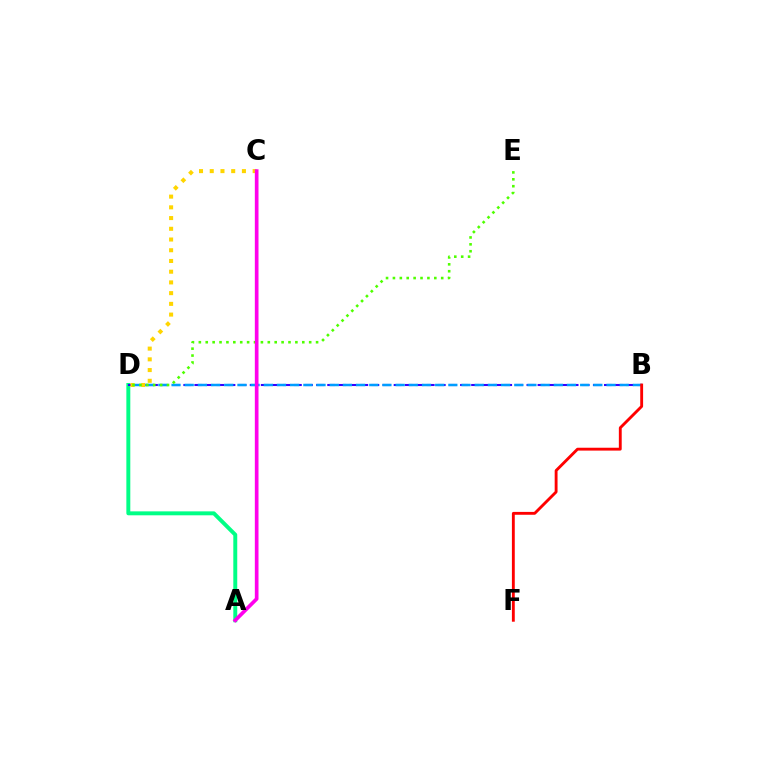{('A', 'D'): [{'color': '#00ff86', 'line_style': 'solid', 'thickness': 2.83}], ('B', 'D'): [{'color': '#3700ff', 'line_style': 'dashed', 'thickness': 1.5}, {'color': '#009eff', 'line_style': 'dashed', 'thickness': 1.79}], ('B', 'F'): [{'color': '#ff0000', 'line_style': 'solid', 'thickness': 2.06}], ('C', 'D'): [{'color': '#ffd500', 'line_style': 'dotted', 'thickness': 2.91}], ('D', 'E'): [{'color': '#4fff00', 'line_style': 'dotted', 'thickness': 1.87}], ('A', 'C'): [{'color': '#ff00ed', 'line_style': 'solid', 'thickness': 2.65}]}